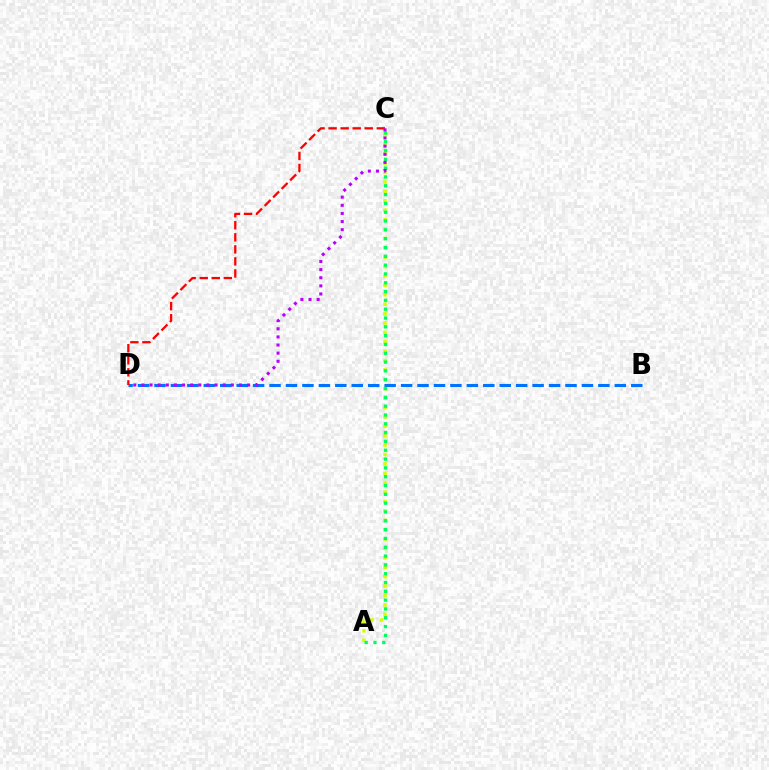{('B', 'D'): [{'color': '#0074ff', 'line_style': 'dashed', 'thickness': 2.23}], ('A', 'C'): [{'color': '#d1ff00', 'line_style': 'dotted', 'thickness': 2.55}, {'color': '#00ff5c', 'line_style': 'dotted', 'thickness': 2.4}], ('C', 'D'): [{'color': '#ff0000', 'line_style': 'dashed', 'thickness': 1.64}, {'color': '#b900ff', 'line_style': 'dotted', 'thickness': 2.21}]}